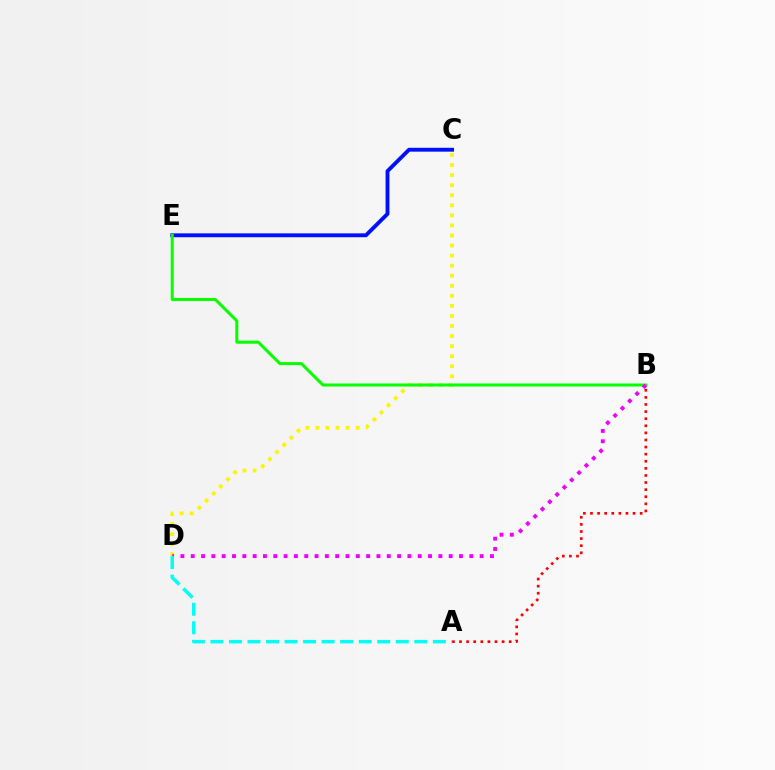{('C', 'E'): [{'color': '#0010ff', 'line_style': 'solid', 'thickness': 2.79}], ('A', 'B'): [{'color': '#ff0000', 'line_style': 'dotted', 'thickness': 1.93}], ('C', 'D'): [{'color': '#fcf500', 'line_style': 'dotted', 'thickness': 2.73}], ('B', 'E'): [{'color': '#08ff00', 'line_style': 'solid', 'thickness': 2.18}], ('B', 'D'): [{'color': '#ee00ff', 'line_style': 'dotted', 'thickness': 2.8}], ('A', 'D'): [{'color': '#00fff6', 'line_style': 'dashed', 'thickness': 2.52}]}